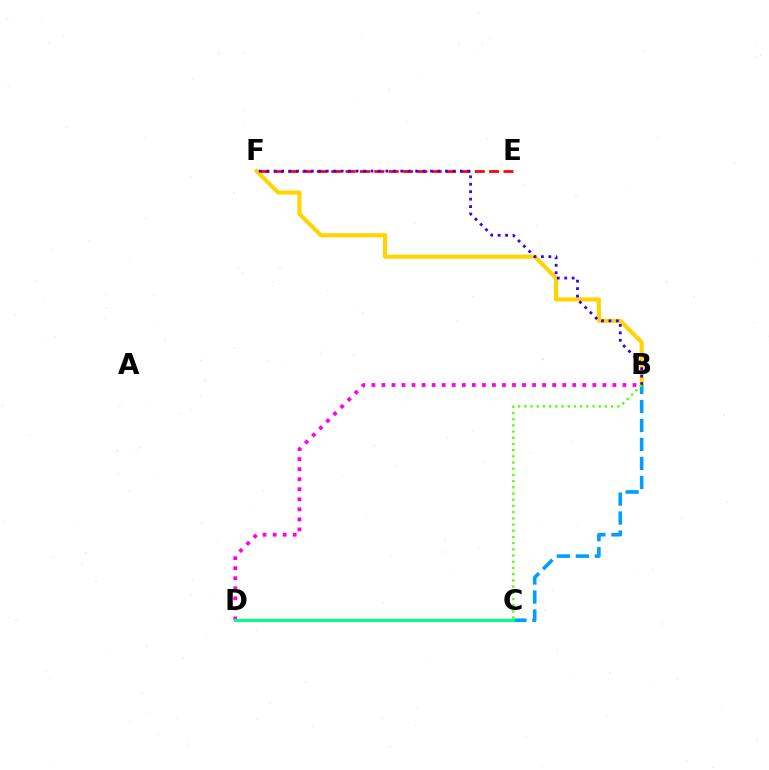{('E', 'F'): [{'color': '#ff0000', 'line_style': 'dashed', 'thickness': 1.95}], ('B', 'F'): [{'color': '#ffd500', 'line_style': 'solid', 'thickness': 2.95}, {'color': '#3700ff', 'line_style': 'dotted', 'thickness': 2.02}], ('B', 'C'): [{'color': '#009eff', 'line_style': 'dashed', 'thickness': 2.58}, {'color': '#4fff00', 'line_style': 'dotted', 'thickness': 1.68}], ('B', 'D'): [{'color': '#ff00ed', 'line_style': 'dotted', 'thickness': 2.73}], ('C', 'D'): [{'color': '#00ff86', 'line_style': 'solid', 'thickness': 2.25}]}